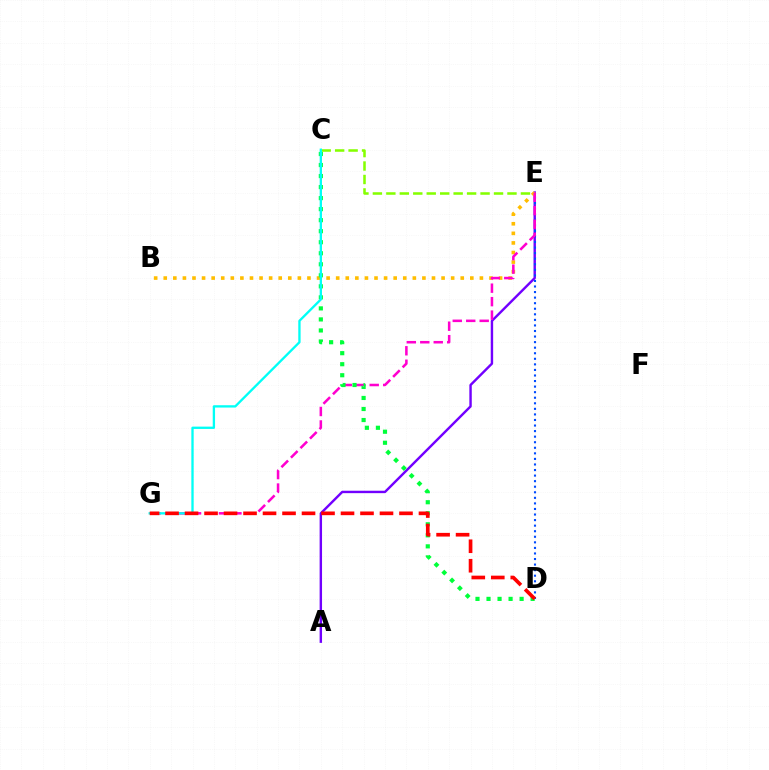{('A', 'E'): [{'color': '#7200ff', 'line_style': 'solid', 'thickness': 1.74}], ('C', 'E'): [{'color': '#84ff00', 'line_style': 'dashed', 'thickness': 1.83}], ('B', 'E'): [{'color': '#ffbd00', 'line_style': 'dotted', 'thickness': 2.6}], ('D', 'E'): [{'color': '#004bff', 'line_style': 'dotted', 'thickness': 1.51}], ('E', 'G'): [{'color': '#ff00cf', 'line_style': 'dashed', 'thickness': 1.83}], ('C', 'D'): [{'color': '#00ff39', 'line_style': 'dotted', 'thickness': 3.0}], ('C', 'G'): [{'color': '#00fff6', 'line_style': 'solid', 'thickness': 1.67}], ('D', 'G'): [{'color': '#ff0000', 'line_style': 'dashed', 'thickness': 2.65}]}